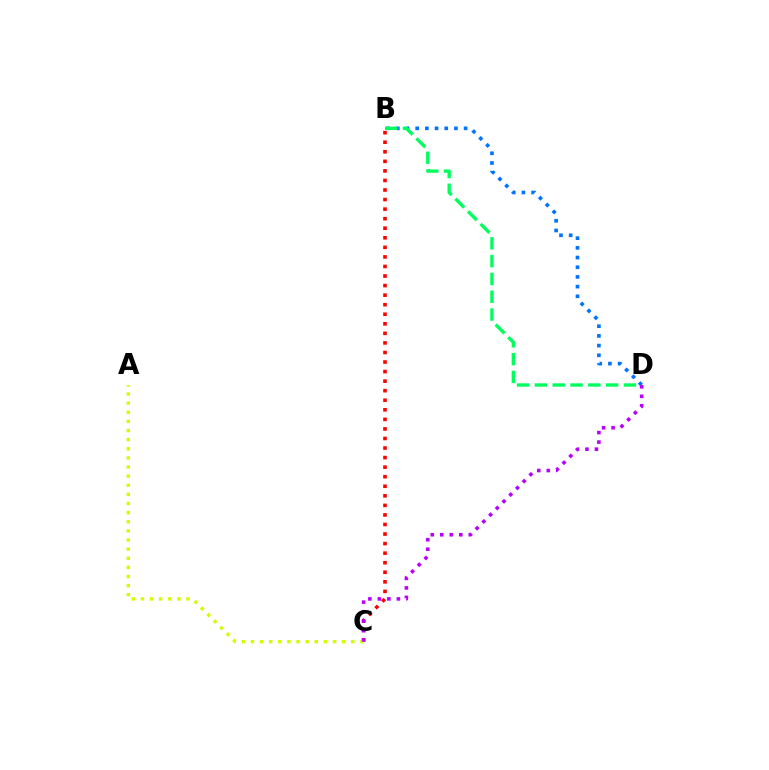{('B', 'C'): [{'color': '#ff0000', 'line_style': 'dotted', 'thickness': 2.6}], ('A', 'C'): [{'color': '#d1ff00', 'line_style': 'dotted', 'thickness': 2.48}], ('B', 'D'): [{'color': '#0074ff', 'line_style': 'dotted', 'thickness': 2.63}, {'color': '#00ff5c', 'line_style': 'dashed', 'thickness': 2.42}], ('C', 'D'): [{'color': '#b900ff', 'line_style': 'dotted', 'thickness': 2.58}]}